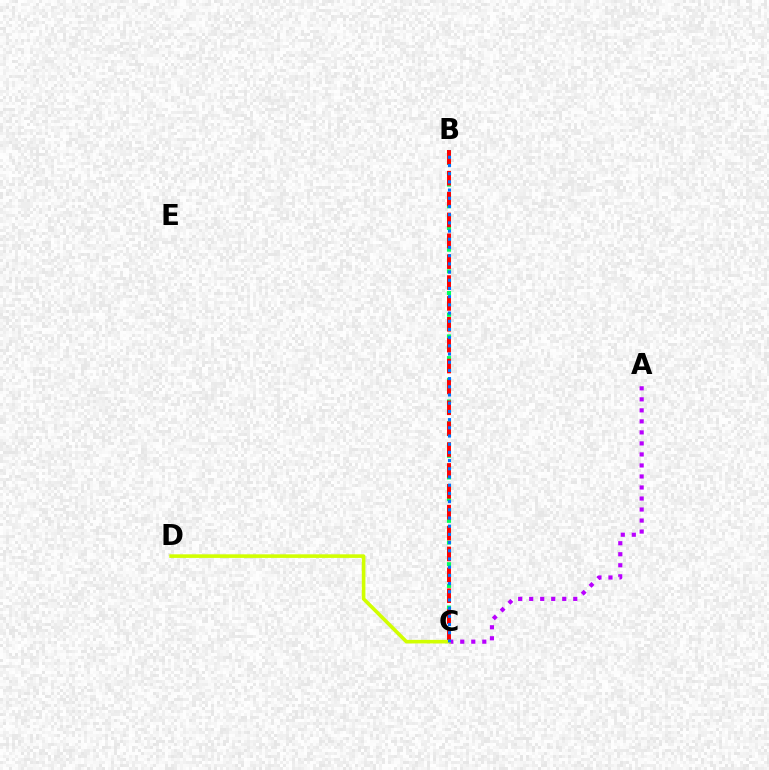{('B', 'C'): [{'color': '#00ff5c', 'line_style': 'dotted', 'thickness': 2.95}, {'color': '#ff0000', 'line_style': 'dashed', 'thickness': 2.84}, {'color': '#0074ff', 'line_style': 'dotted', 'thickness': 2.23}], ('A', 'C'): [{'color': '#b900ff', 'line_style': 'dotted', 'thickness': 2.99}], ('C', 'D'): [{'color': '#d1ff00', 'line_style': 'solid', 'thickness': 2.58}]}